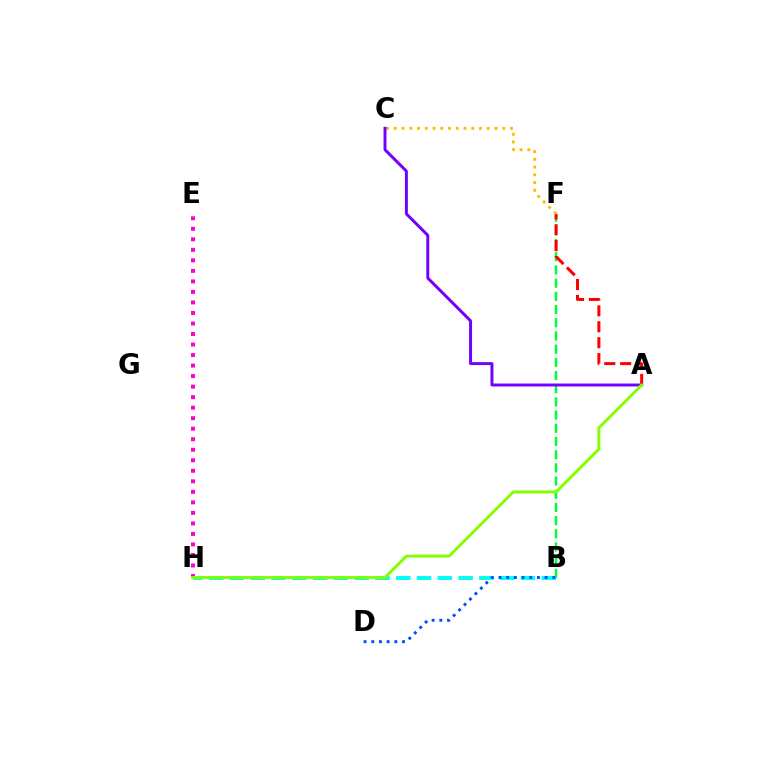{('B', 'F'): [{'color': '#00ff39', 'line_style': 'dashed', 'thickness': 1.79}], ('E', 'H'): [{'color': '#ff00cf', 'line_style': 'dotted', 'thickness': 2.86}], ('A', 'F'): [{'color': '#ff0000', 'line_style': 'dashed', 'thickness': 2.16}], ('B', 'H'): [{'color': '#00fff6', 'line_style': 'dashed', 'thickness': 2.82}], ('C', 'F'): [{'color': '#ffbd00', 'line_style': 'dotted', 'thickness': 2.1}], ('A', 'C'): [{'color': '#7200ff', 'line_style': 'solid', 'thickness': 2.13}], ('B', 'D'): [{'color': '#004bff', 'line_style': 'dotted', 'thickness': 2.09}], ('A', 'H'): [{'color': '#84ff00', 'line_style': 'solid', 'thickness': 2.1}]}